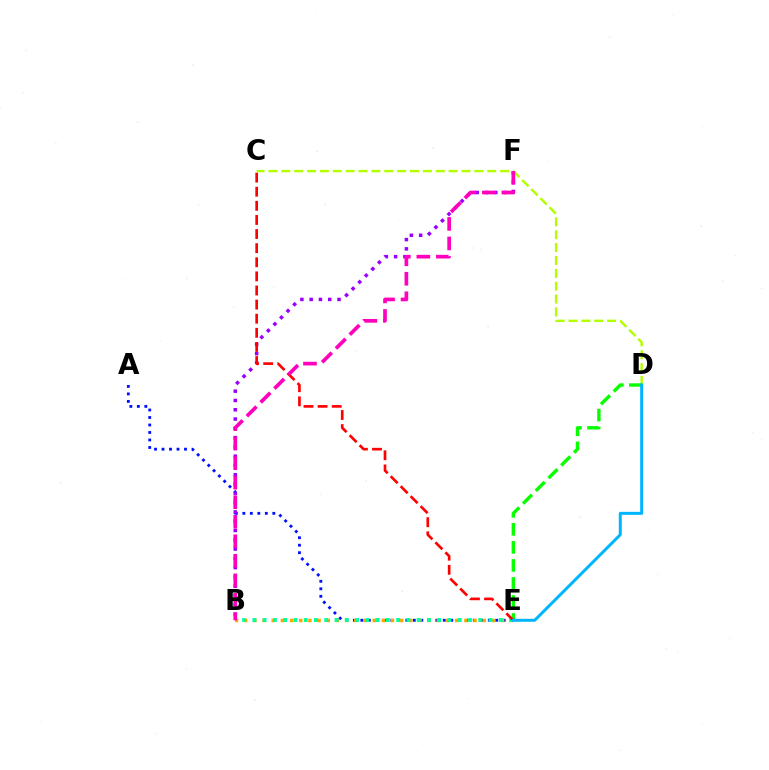{('A', 'E'): [{'color': '#0010ff', 'line_style': 'dotted', 'thickness': 2.04}], ('B', 'F'): [{'color': '#9b00ff', 'line_style': 'dotted', 'thickness': 2.52}, {'color': '#ff00bd', 'line_style': 'dashed', 'thickness': 2.65}], ('C', 'D'): [{'color': '#b3ff00', 'line_style': 'dashed', 'thickness': 1.75}], ('B', 'E'): [{'color': '#ffa500', 'line_style': 'dotted', 'thickness': 2.49}, {'color': '#00ff9d', 'line_style': 'dotted', 'thickness': 2.79}], ('D', 'E'): [{'color': '#08ff00', 'line_style': 'dashed', 'thickness': 2.45}, {'color': '#00b5ff', 'line_style': 'solid', 'thickness': 2.16}], ('C', 'E'): [{'color': '#ff0000', 'line_style': 'dashed', 'thickness': 1.92}]}